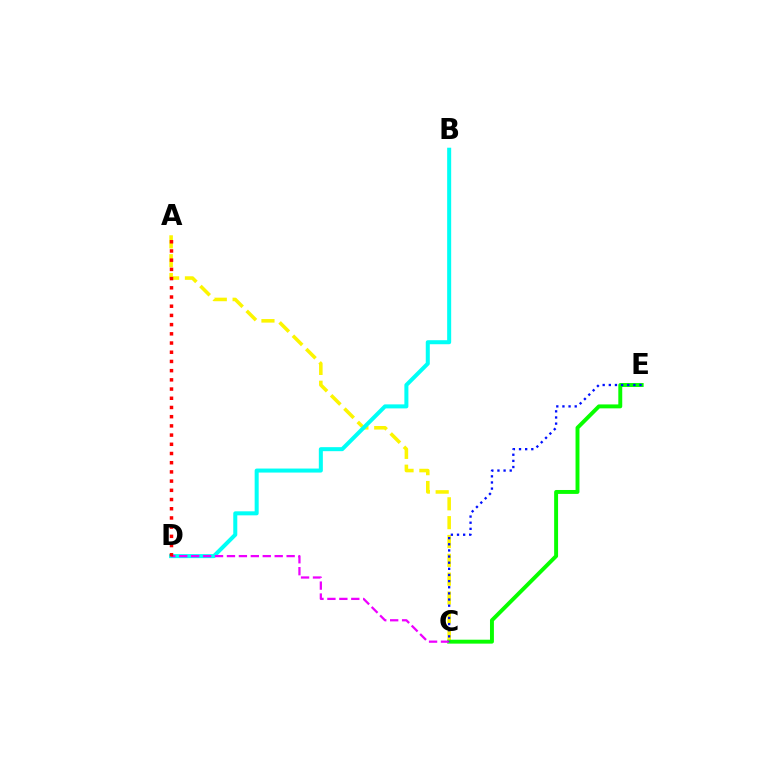{('A', 'C'): [{'color': '#fcf500', 'line_style': 'dashed', 'thickness': 2.56}], ('C', 'E'): [{'color': '#08ff00', 'line_style': 'solid', 'thickness': 2.82}, {'color': '#0010ff', 'line_style': 'dotted', 'thickness': 1.67}], ('B', 'D'): [{'color': '#00fff6', 'line_style': 'solid', 'thickness': 2.89}], ('C', 'D'): [{'color': '#ee00ff', 'line_style': 'dashed', 'thickness': 1.62}], ('A', 'D'): [{'color': '#ff0000', 'line_style': 'dotted', 'thickness': 2.5}]}